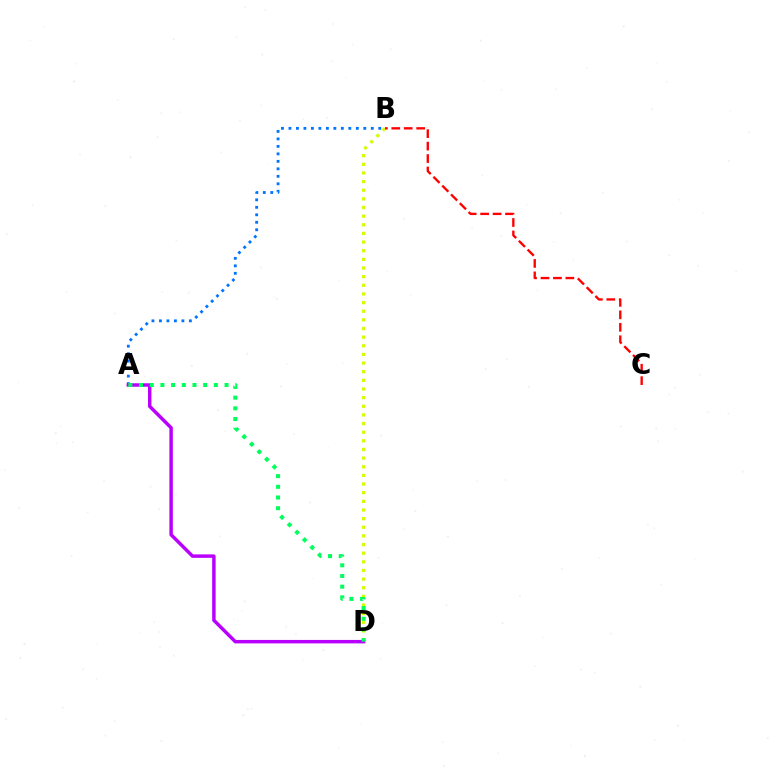{('B', 'D'): [{'color': '#d1ff00', 'line_style': 'dotted', 'thickness': 2.35}], ('A', 'B'): [{'color': '#0074ff', 'line_style': 'dotted', 'thickness': 2.03}], ('B', 'C'): [{'color': '#ff0000', 'line_style': 'dashed', 'thickness': 1.69}], ('A', 'D'): [{'color': '#b900ff', 'line_style': 'solid', 'thickness': 2.49}, {'color': '#00ff5c', 'line_style': 'dotted', 'thickness': 2.9}]}